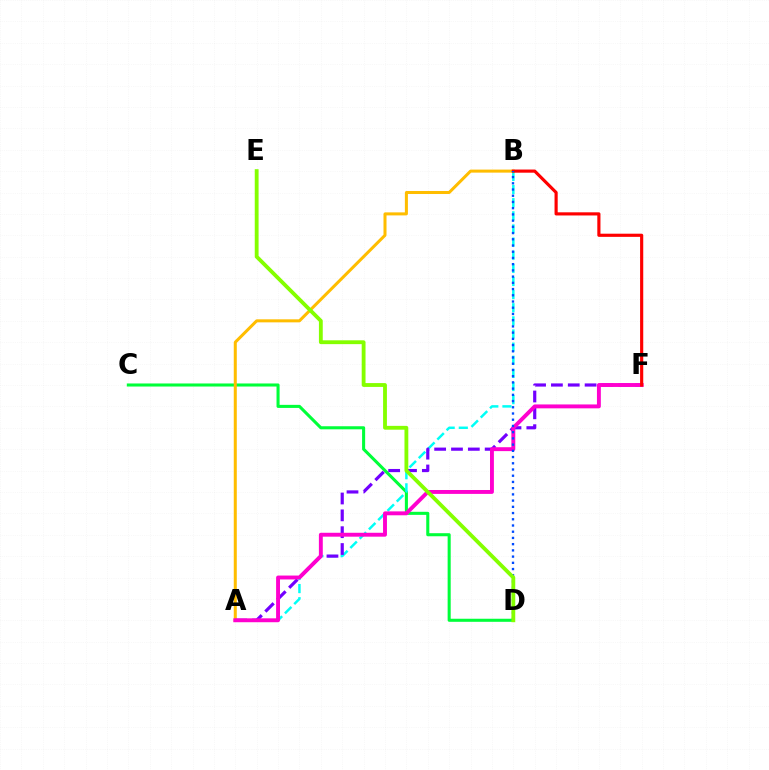{('C', 'D'): [{'color': '#00ff39', 'line_style': 'solid', 'thickness': 2.21}], ('A', 'B'): [{'color': '#ffbd00', 'line_style': 'solid', 'thickness': 2.18}, {'color': '#00fff6', 'line_style': 'dashed', 'thickness': 1.78}], ('A', 'F'): [{'color': '#7200ff', 'line_style': 'dashed', 'thickness': 2.29}, {'color': '#ff00cf', 'line_style': 'solid', 'thickness': 2.81}], ('B', 'F'): [{'color': '#ff0000', 'line_style': 'solid', 'thickness': 2.27}], ('B', 'D'): [{'color': '#004bff', 'line_style': 'dotted', 'thickness': 1.69}], ('D', 'E'): [{'color': '#84ff00', 'line_style': 'solid', 'thickness': 2.76}]}